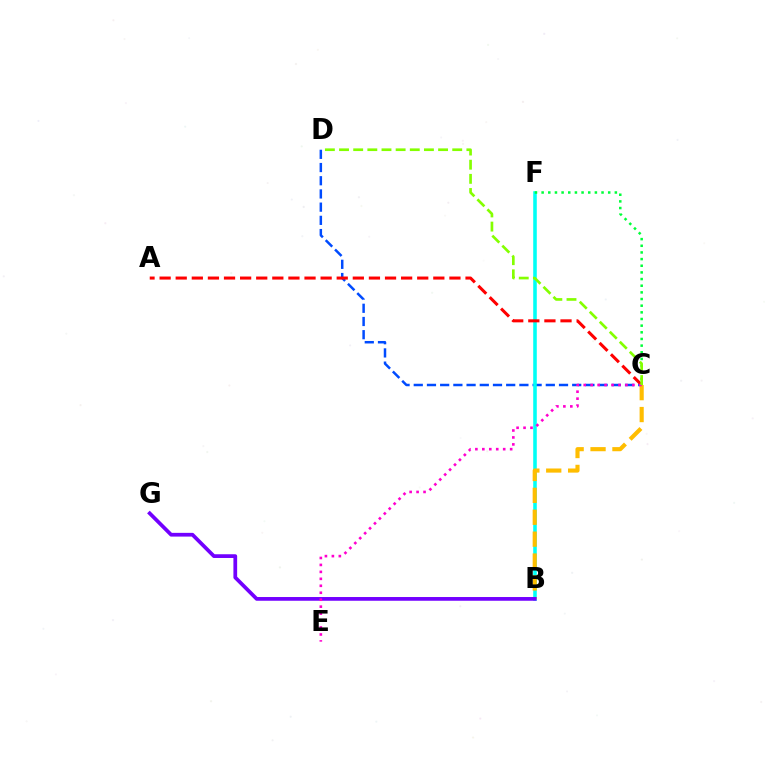{('C', 'D'): [{'color': '#004bff', 'line_style': 'dashed', 'thickness': 1.79}, {'color': '#84ff00', 'line_style': 'dashed', 'thickness': 1.92}], ('B', 'F'): [{'color': '#00fff6', 'line_style': 'solid', 'thickness': 2.57}], ('C', 'F'): [{'color': '#00ff39', 'line_style': 'dotted', 'thickness': 1.81}], ('B', 'C'): [{'color': '#ffbd00', 'line_style': 'dashed', 'thickness': 2.98}], ('A', 'C'): [{'color': '#ff0000', 'line_style': 'dashed', 'thickness': 2.19}], ('B', 'G'): [{'color': '#7200ff', 'line_style': 'solid', 'thickness': 2.69}], ('C', 'E'): [{'color': '#ff00cf', 'line_style': 'dotted', 'thickness': 1.89}]}